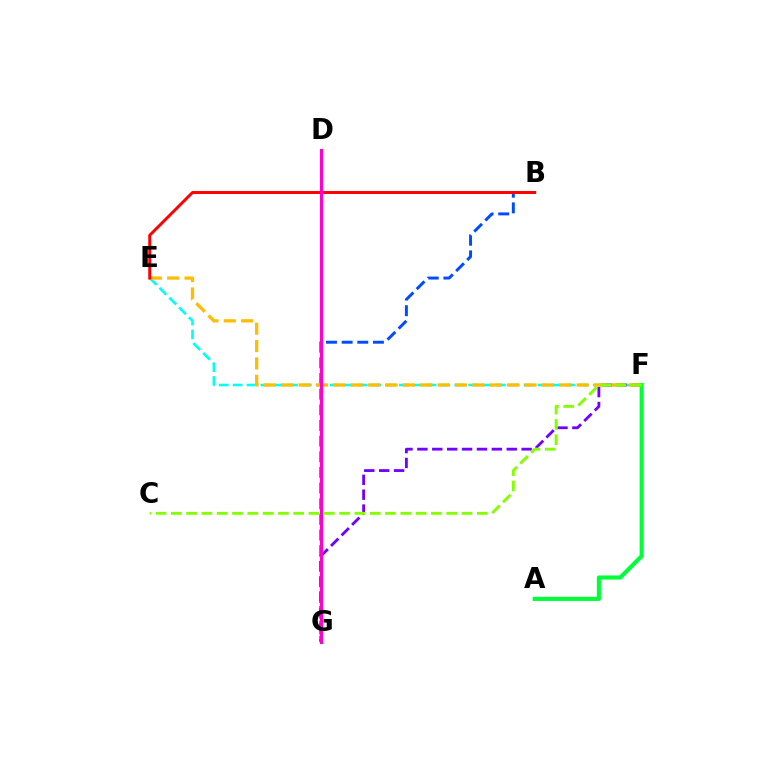{('B', 'G'): [{'color': '#004bff', 'line_style': 'dashed', 'thickness': 2.13}], ('E', 'F'): [{'color': '#00fff6', 'line_style': 'dashed', 'thickness': 1.88}, {'color': '#ffbd00', 'line_style': 'dashed', 'thickness': 2.36}], ('F', 'G'): [{'color': '#7200ff', 'line_style': 'dashed', 'thickness': 2.02}], ('A', 'F'): [{'color': '#00ff39', 'line_style': 'solid', 'thickness': 2.95}], ('B', 'E'): [{'color': '#ff0000', 'line_style': 'solid', 'thickness': 2.13}], ('D', 'G'): [{'color': '#ff00cf', 'line_style': 'solid', 'thickness': 2.25}], ('C', 'F'): [{'color': '#84ff00', 'line_style': 'dashed', 'thickness': 2.08}]}